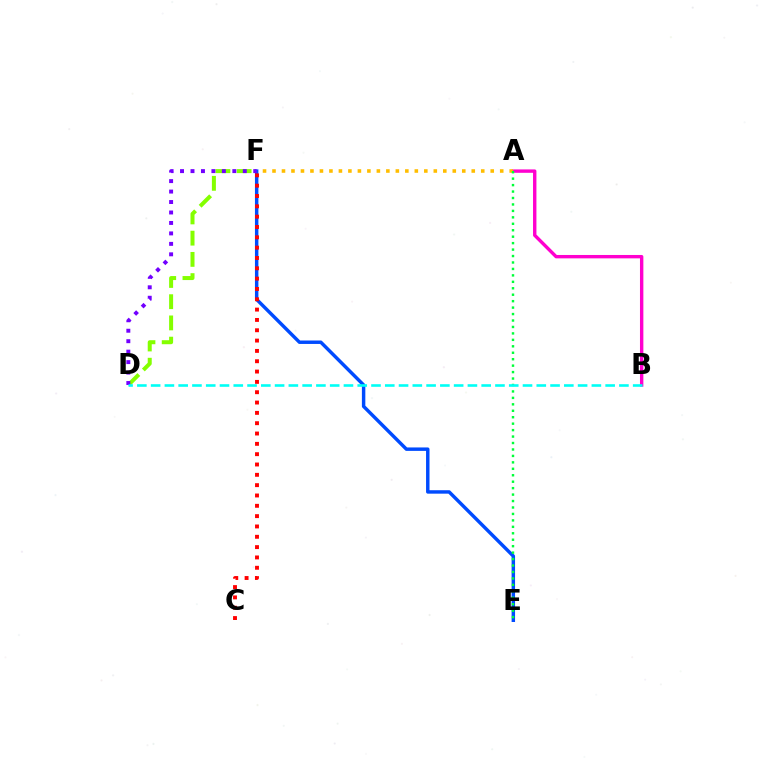{('D', 'F'): [{'color': '#84ff00', 'line_style': 'dashed', 'thickness': 2.88}, {'color': '#7200ff', 'line_style': 'dotted', 'thickness': 2.84}], ('A', 'B'): [{'color': '#ff00cf', 'line_style': 'solid', 'thickness': 2.44}], ('E', 'F'): [{'color': '#004bff', 'line_style': 'solid', 'thickness': 2.48}], ('A', 'F'): [{'color': '#ffbd00', 'line_style': 'dotted', 'thickness': 2.58}], ('A', 'E'): [{'color': '#00ff39', 'line_style': 'dotted', 'thickness': 1.75}], ('B', 'D'): [{'color': '#00fff6', 'line_style': 'dashed', 'thickness': 1.87}], ('C', 'F'): [{'color': '#ff0000', 'line_style': 'dotted', 'thickness': 2.81}]}